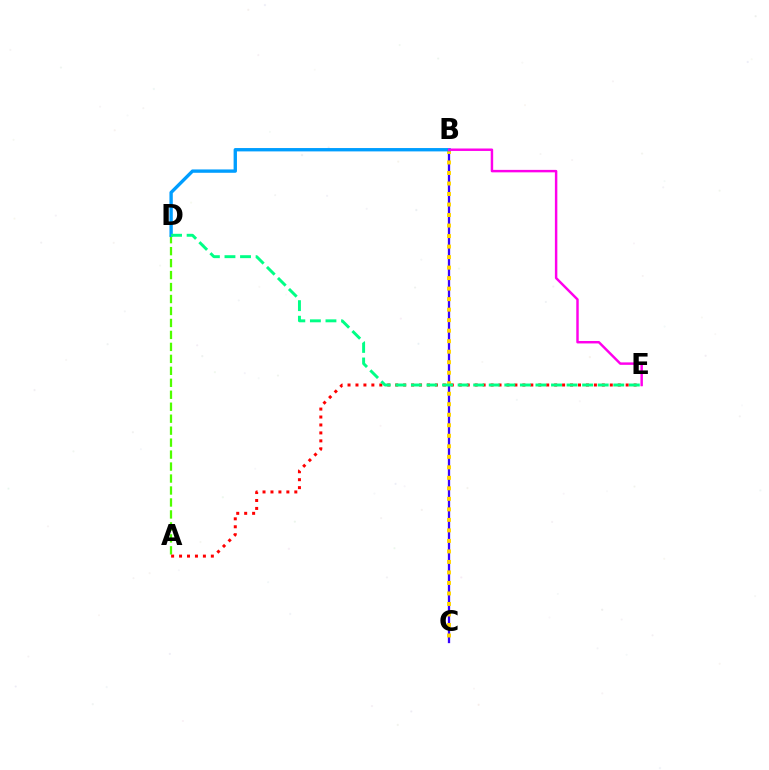{('B', 'C'): [{'color': '#3700ff', 'line_style': 'solid', 'thickness': 1.65}, {'color': '#ffd500', 'line_style': 'dotted', 'thickness': 2.86}], ('A', 'D'): [{'color': '#4fff00', 'line_style': 'dashed', 'thickness': 1.63}], ('A', 'E'): [{'color': '#ff0000', 'line_style': 'dotted', 'thickness': 2.16}], ('B', 'D'): [{'color': '#009eff', 'line_style': 'solid', 'thickness': 2.41}], ('B', 'E'): [{'color': '#ff00ed', 'line_style': 'solid', 'thickness': 1.77}], ('D', 'E'): [{'color': '#00ff86', 'line_style': 'dashed', 'thickness': 2.11}]}